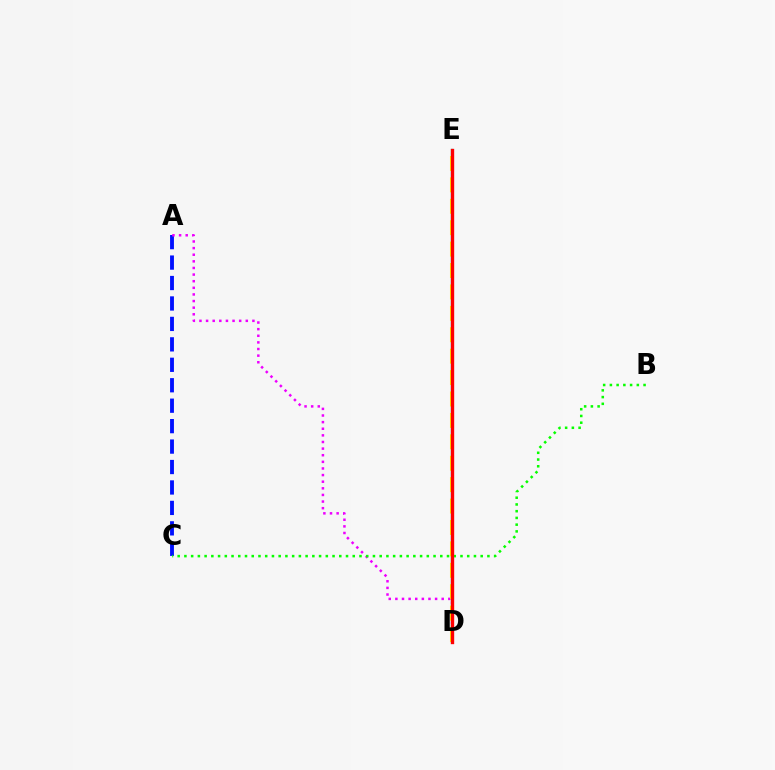{('D', 'E'): [{'color': '#00fff6', 'line_style': 'solid', 'thickness': 1.68}, {'color': '#fcf500', 'line_style': 'dashed', 'thickness': 2.91}, {'color': '#ff0000', 'line_style': 'solid', 'thickness': 2.41}], ('A', 'C'): [{'color': '#0010ff', 'line_style': 'dashed', 'thickness': 2.78}], ('A', 'D'): [{'color': '#ee00ff', 'line_style': 'dotted', 'thickness': 1.8}], ('B', 'C'): [{'color': '#08ff00', 'line_style': 'dotted', 'thickness': 1.83}]}